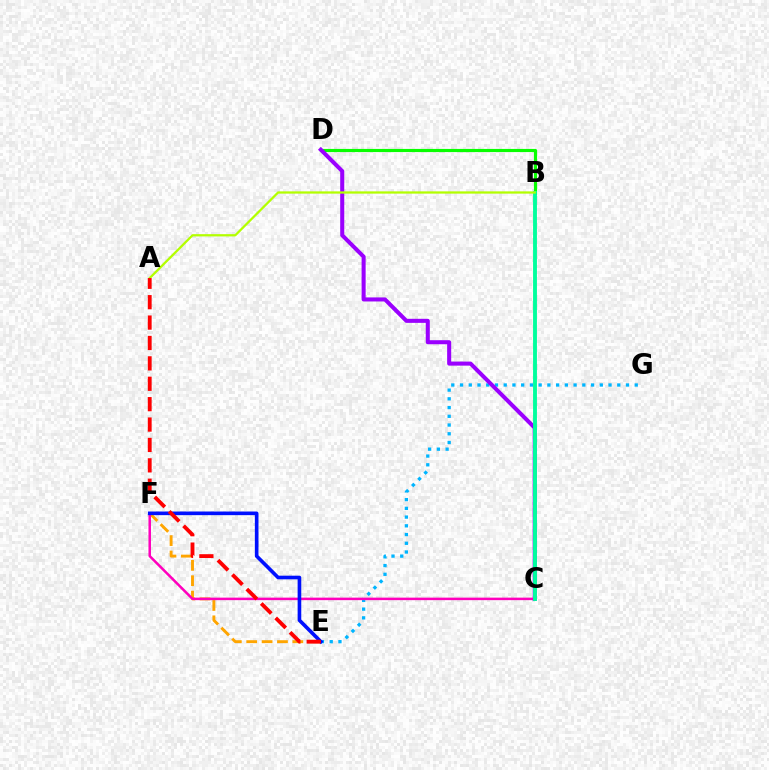{('E', 'F'): [{'color': '#ffa500', 'line_style': 'dashed', 'thickness': 2.09}, {'color': '#0010ff', 'line_style': 'solid', 'thickness': 2.62}], ('E', 'G'): [{'color': '#00b5ff', 'line_style': 'dotted', 'thickness': 2.37}], ('B', 'D'): [{'color': '#08ff00', 'line_style': 'solid', 'thickness': 2.26}], ('C', 'D'): [{'color': '#9b00ff', 'line_style': 'solid', 'thickness': 2.91}], ('C', 'F'): [{'color': '#ff00bd', 'line_style': 'solid', 'thickness': 1.81}], ('B', 'C'): [{'color': '#00ff9d', 'line_style': 'solid', 'thickness': 2.79}], ('A', 'B'): [{'color': '#b3ff00', 'line_style': 'solid', 'thickness': 1.62}], ('A', 'E'): [{'color': '#ff0000', 'line_style': 'dashed', 'thickness': 2.77}]}